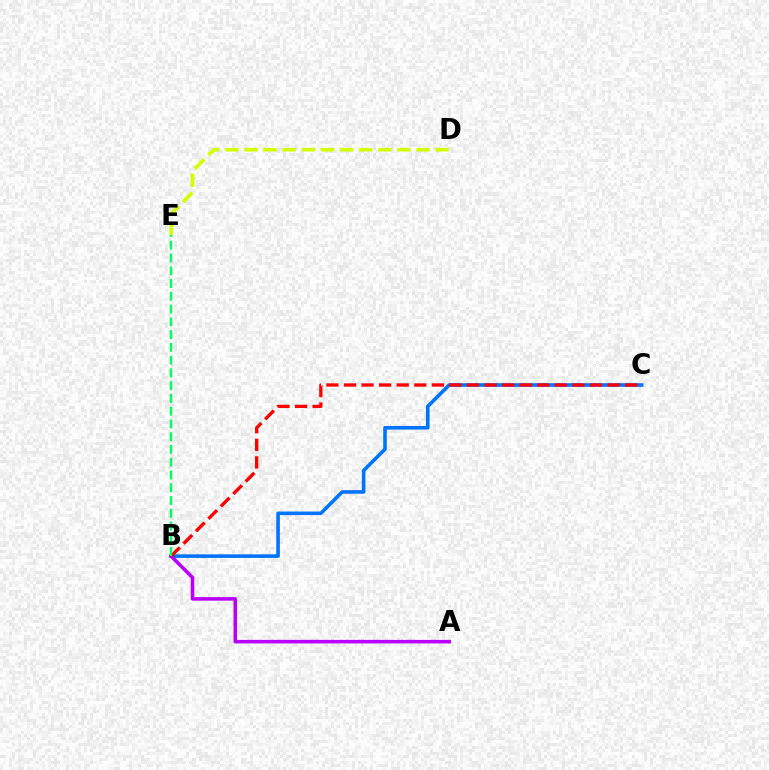{('B', 'C'): [{'color': '#0074ff', 'line_style': 'solid', 'thickness': 2.59}, {'color': '#ff0000', 'line_style': 'dashed', 'thickness': 2.39}], ('A', 'B'): [{'color': '#b900ff', 'line_style': 'solid', 'thickness': 2.56}], ('D', 'E'): [{'color': '#d1ff00', 'line_style': 'dashed', 'thickness': 2.6}], ('B', 'E'): [{'color': '#00ff5c', 'line_style': 'dashed', 'thickness': 1.73}]}